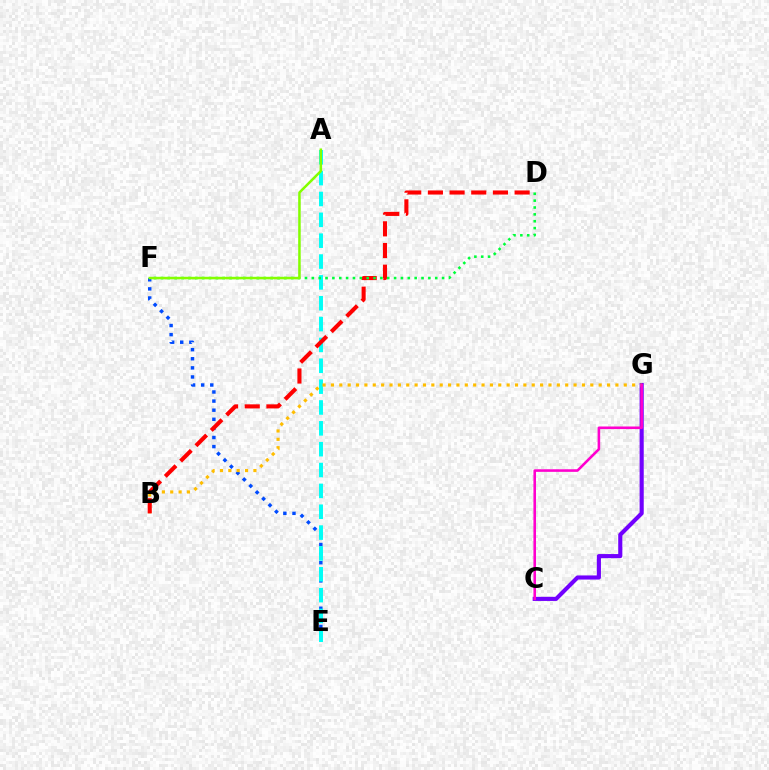{('E', 'F'): [{'color': '#004bff', 'line_style': 'dotted', 'thickness': 2.47}], ('C', 'G'): [{'color': '#7200ff', 'line_style': 'solid', 'thickness': 2.96}, {'color': '#ff00cf', 'line_style': 'solid', 'thickness': 1.86}], ('A', 'E'): [{'color': '#00fff6', 'line_style': 'dashed', 'thickness': 2.83}], ('B', 'G'): [{'color': '#ffbd00', 'line_style': 'dotted', 'thickness': 2.27}], ('B', 'D'): [{'color': '#ff0000', 'line_style': 'dashed', 'thickness': 2.95}], ('D', 'F'): [{'color': '#00ff39', 'line_style': 'dotted', 'thickness': 1.86}], ('A', 'F'): [{'color': '#84ff00', 'line_style': 'solid', 'thickness': 1.82}]}